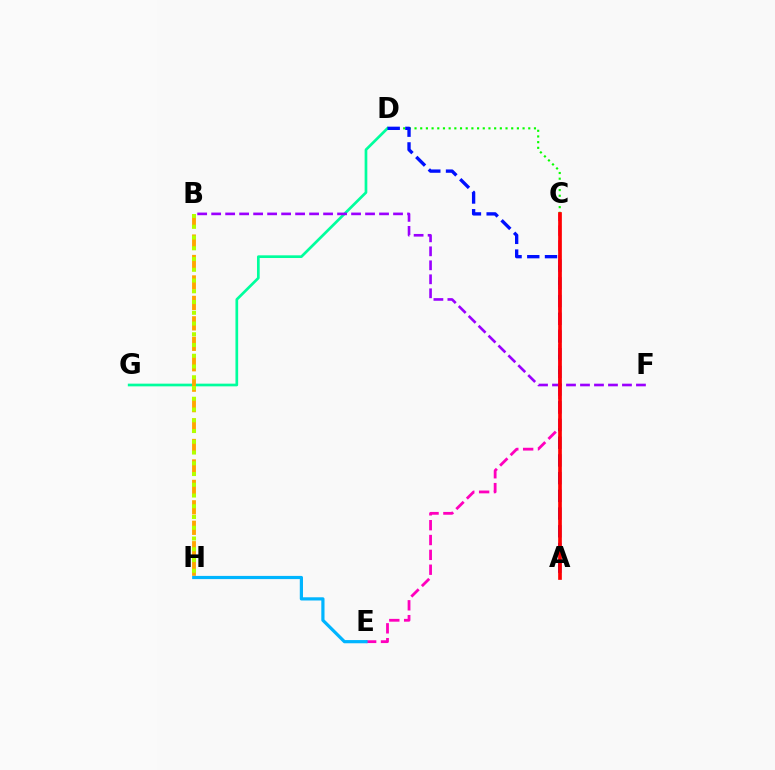{('D', 'G'): [{'color': '#00ff9d', 'line_style': 'solid', 'thickness': 1.94}], ('B', 'H'): [{'color': '#ffa500', 'line_style': 'dashed', 'thickness': 2.78}, {'color': '#b3ff00', 'line_style': 'dotted', 'thickness': 2.92}], ('C', 'D'): [{'color': '#08ff00', 'line_style': 'dotted', 'thickness': 1.55}], ('A', 'D'): [{'color': '#0010ff', 'line_style': 'dashed', 'thickness': 2.41}], ('C', 'E'): [{'color': '#ff00bd', 'line_style': 'dashed', 'thickness': 2.02}], ('E', 'H'): [{'color': '#00b5ff', 'line_style': 'solid', 'thickness': 2.3}], ('B', 'F'): [{'color': '#9b00ff', 'line_style': 'dashed', 'thickness': 1.9}], ('A', 'C'): [{'color': '#ff0000', 'line_style': 'solid', 'thickness': 2.65}]}